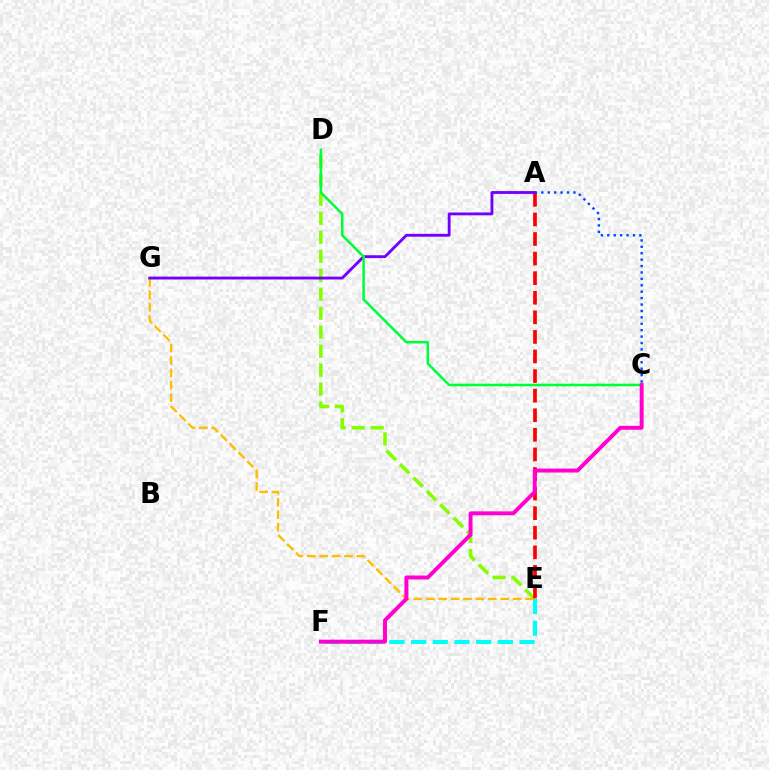{('E', 'F'): [{'color': '#00fff6', 'line_style': 'dashed', 'thickness': 2.95}], ('D', 'E'): [{'color': '#84ff00', 'line_style': 'dashed', 'thickness': 2.58}], ('E', 'G'): [{'color': '#ffbd00', 'line_style': 'dashed', 'thickness': 1.69}], ('A', 'E'): [{'color': '#ff0000', 'line_style': 'dashed', 'thickness': 2.66}], ('A', 'C'): [{'color': '#004bff', 'line_style': 'dotted', 'thickness': 1.74}], ('A', 'G'): [{'color': '#7200ff', 'line_style': 'solid', 'thickness': 2.05}], ('C', 'D'): [{'color': '#00ff39', 'line_style': 'solid', 'thickness': 1.83}], ('C', 'F'): [{'color': '#ff00cf', 'line_style': 'solid', 'thickness': 2.83}]}